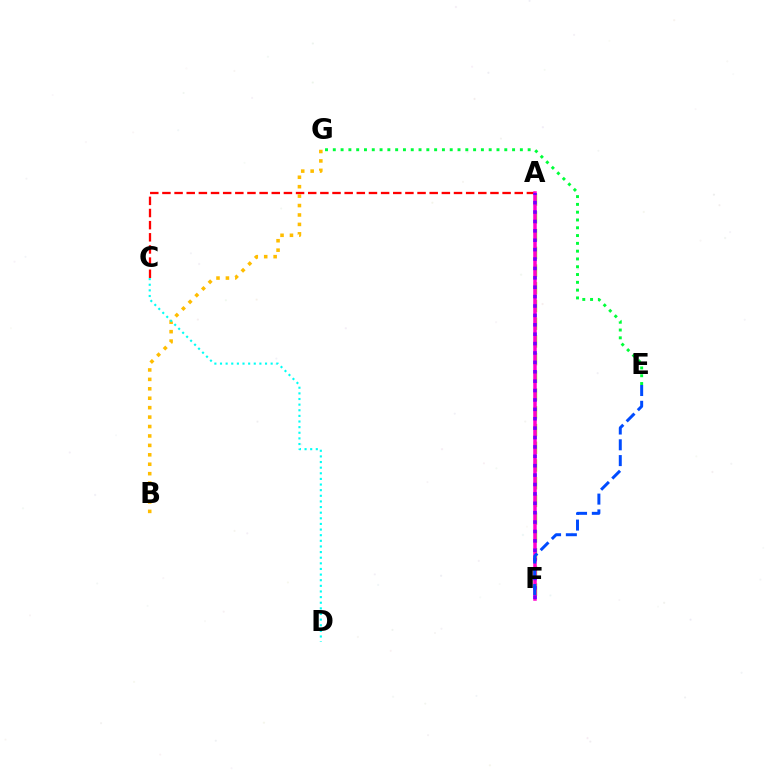{('E', 'G'): [{'color': '#00ff39', 'line_style': 'dotted', 'thickness': 2.12}], ('A', 'C'): [{'color': '#ff0000', 'line_style': 'dashed', 'thickness': 1.65}], ('A', 'F'): [{'color': '#84ff00', 'line_style': 'dashed', 'thickness': 2.41}, {'color': '#ff00cf', 'line_style': 'solid', 'thickness': 2.52}, {'color': '#7200ff', 'line_style': 'dotted', 'thickness': 2.55}], ('B', 'G'): [{'color': '#ffbd00', 'line_style': 'dotted', 'thickness': 2.56}], ('E', 'F'): [{'color': '#004bff', 'line_style': 'dashed', 'thickness': 2.14}], ('C', 'D'): [{'color': '#00fff6', 'line_style': 'dotted', 'thickness': 1.53}]}